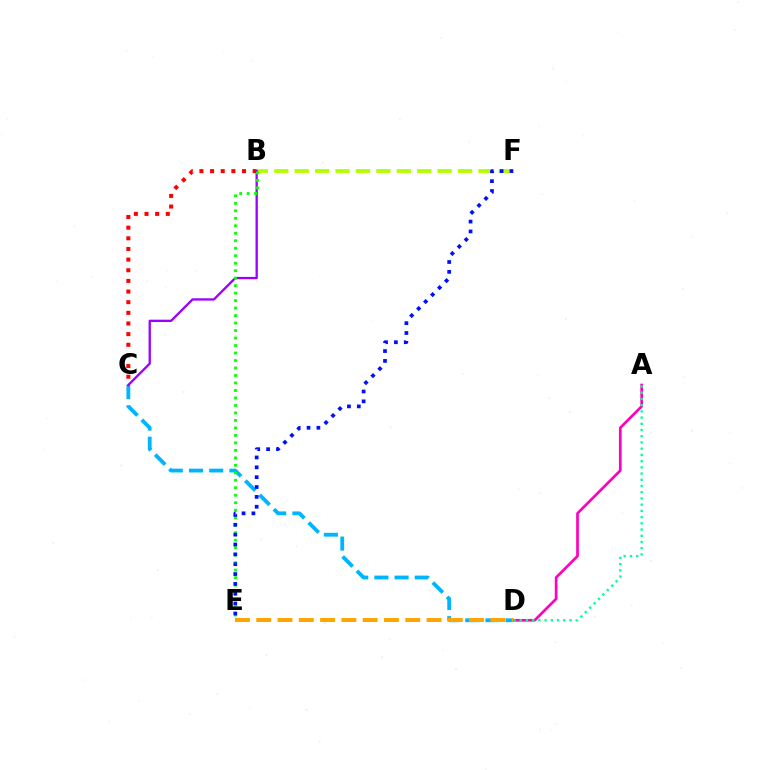{('B', 'F'): [{'color': '#b3ff00', 'line_style': 'dashed', 'thickness': 2.77}], ('A', 'D'): [{'color': '#ff00bd', 'line_style': 'solid', 'thickness': 1.93}, {'color': '#00ff9d', 'line_style': 'dotted', 'thickness': 1.69}], ('B', 'C'): [{'color': '#ff0000', 'line_style': 'dotted', 'thickness': 2.89}, {'color': '#9b00ff', 'line_style': 'solid', 'thickness': 1.66}], ('C', 'D'): [{'color': '#00b5ff', 'line_style': 'dashed', 'thickness': 2.74}], ('D', 'E'): [{'color': '#ffa500', 'line_style': 'dashed', 'thickness': 2.89}], ('B', 'E'): [{'color': '#08ff00', 'line_style': 'dotted', 'thickness': 2.03}], ('E', 'F'): [{'color': '#0010ff', 'line_style': 'dotted', 'thickness': 2.68}]}